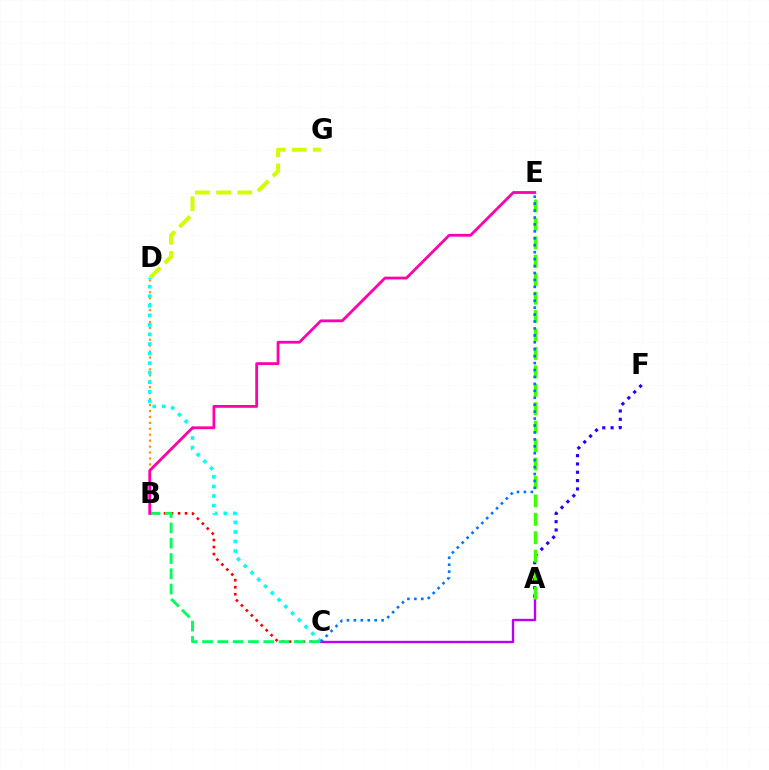{('B', 'D'): [{'color': '#ff9400', 'line_style': 'dotted', 'thickness': 1.61}], ('D', 'G'): [{'color': '#d1ff00', 'line_style': 'dashed', 'thickness': 2.87}], ('A', 'C'): [{'color': '#b900ff', 'line_style': 'solid', 'thickness': 1.7}], ('B', 'C'): [{'color': '#ff0000', 'line_style': 'dotted', 'thickness': 1.9}, {'color': '#00ff5c', 'line_style': 'dashed', 'thickness': 2.08}], ('A', 'F'): [{'color': '#2500ff', 'line_style': 'dotted', 'thickness': 2.26}], ('C', 'D'): [{'color': '#00fff6', 'line_style': 'dotted', 'thickness': 2.6}], ('A', 'E'): [{'color': '#3dff00', 'line_style': 'dashed', 'thickness': 2.5}], ('C', 'E'): [{'color': '#0074ff', 'line_style': 'dotted', 'thickness': 1.88}], ('B', 'E'): [{'color': '#ff00ac', 'line_style': 'solid', 'thickness': 2.01}]}